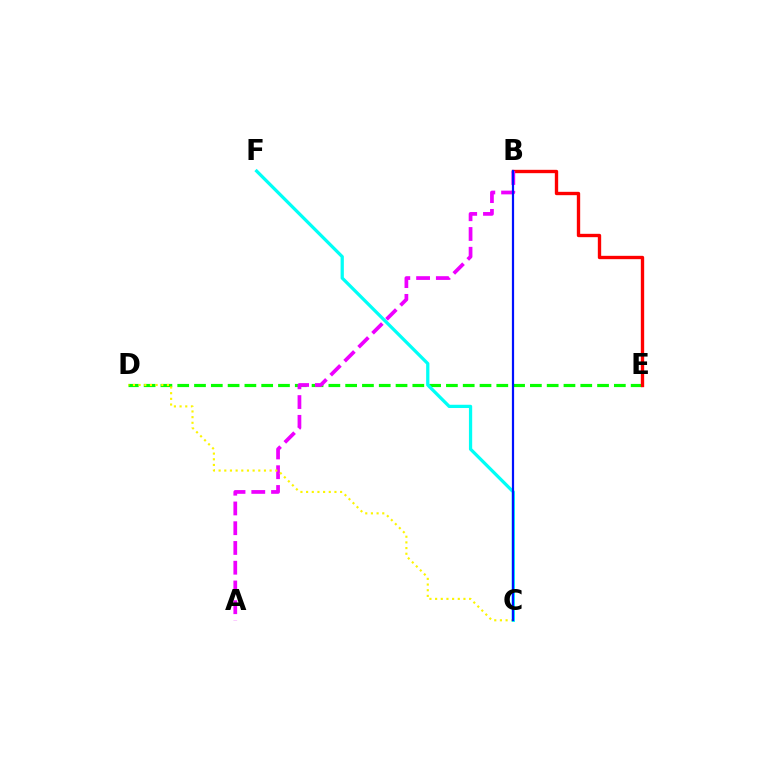{('D', 'E'): [{'color': '#08ff00', 'line_style': 'dashed', 'thickness': 2.28}], ('B', 'E'): [{'color': '#ff0000', 'line_style': 'solid', 'thickness': 2.41}], ('A', 'B'): [{'color': '#ee00ff', 'line_style': 'dashed', 'thickness': 2.68}], ('C', 'D'): [{'color': '#fcf500', 'line_style': 'dotted', 'thickness': 1.54}], ('C', 'F'): [{'color': '#00fff6', 'line_style': 'solid', 'thickness': 2.34}], ('B', 'C'): [{'color': '#0010ff', 'line_style': 'solid', 'thickness': 1.59}]}